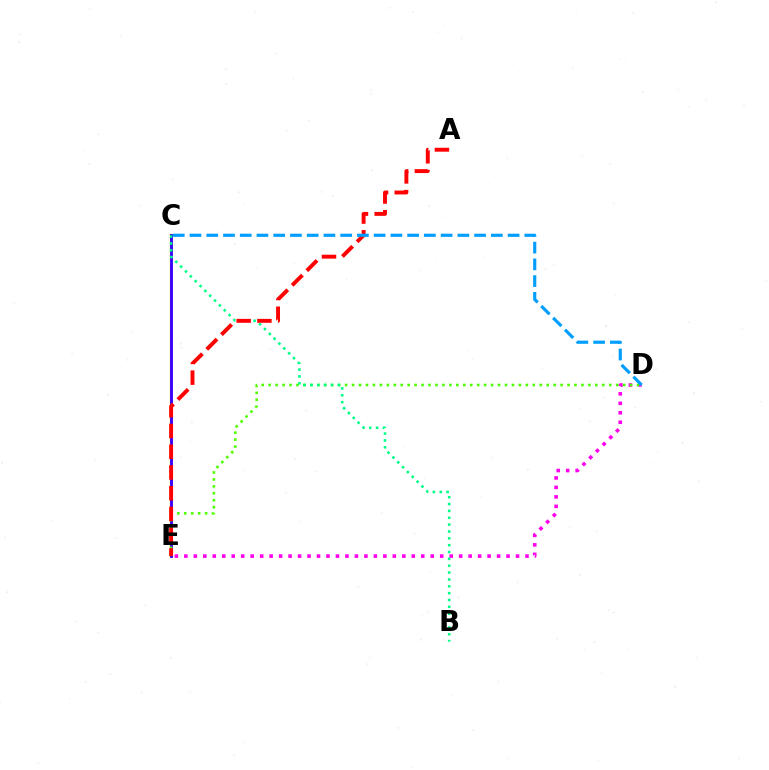{('C', 'E'): [{'color': '#ffd500', 'line_style': 'solid', 'thickness': 1.67}, {'color': '#3700ff', 'line_style': 'solid', 'thickness': 2.08}], ('D', 'E'): [{'color': '#ff00ed', 'line_style': 'dotted', 'thickness': 2.57}, {'color': '#4fff00', 'line_style': 'dotted', 'thickness': 1.89}], ('B', 'C'): [{'color': '#00ff86', 'line_style': 'dotted', 'thickness': 1.86}], ('A', 'E'): [{'color': '#ff0000', 'line_style': 'dashed', 'thickness': 2.82}], ('C', 'D'): [{'color': '#009eff', 'line_style': 'dashed', 'thickness': 2.27}]}